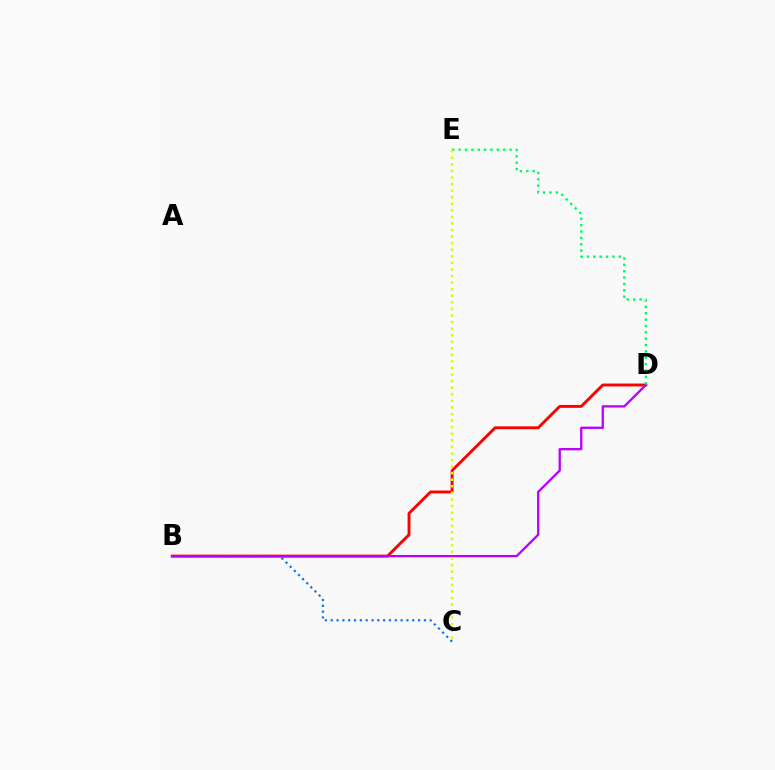{('B', 'D'): [{'color': '#ff0000', 'line_style': 'solid', 'thickness': 2.09}, {'color': '#b900ff', 'line_style': 'solid', 'thickness': 1.66}], ('B', 'C'): [{'color': '#0074ff', 'line_style': 'dotted', 'thickness': 1.58}], ('D', 'E'): [{'color': '#00ff5c', 'line_style': 'dotted', 'thickness': 1.73}], ('C', 'E'): [{'color': '#d1ff00', 'line_style': 'dotted', 'thickness': 1.78}]}